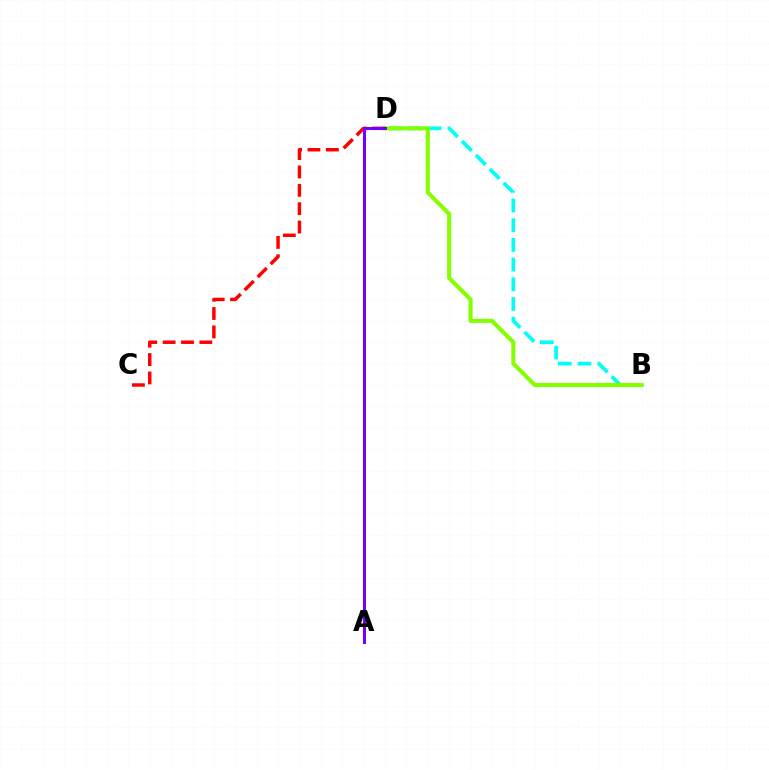{('B', 'D'): [{'color': '#00fff6', 'line_style': 'dashed', 'thickness': 2.68}, {'color': '#84ff00', 'line_style': 'solid', 'thickness': 2.95}], ('C', 'D'): [{'color': '#ff0000', 'line_style': 'dashed', 'thickness': 2.5}], ('A', 'D'): [{'color': '#7200ff', 'line_style': 'solid', 'thickness': 2.15}]}